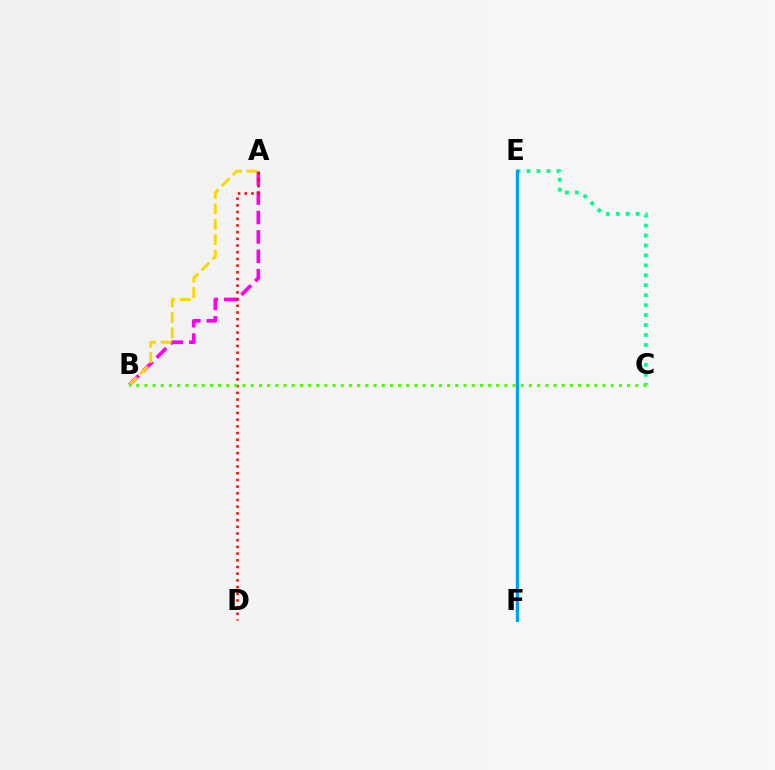{('A', 'B'): [{'color': '#ff00ed', 'line_style': 'dashed', 'thickness': 2.64}, {'color': '#ffd500', 'line_style': 'dashed', 'thickness': 2.1}], ('C', 'E'): [{'color': '#00ff86', 'line_style': 'dotted', 'thickness': 2.7}], ('E', 'F'): [{'color': '#3700ff', 'line_style': 'solid', 'thickness': 1.61}, {'color': '#009eff', 'line_style': 'solid', 'thickness': 2.16}], ('A', 'D'): [{'color': '#ff0000', 'line_style': 'dotted', 'thickness': 1.82}], ('B', 'C'): [{'color': '#4fff00', 'line_style': 'dotted', 'thickness': 2.22}]}